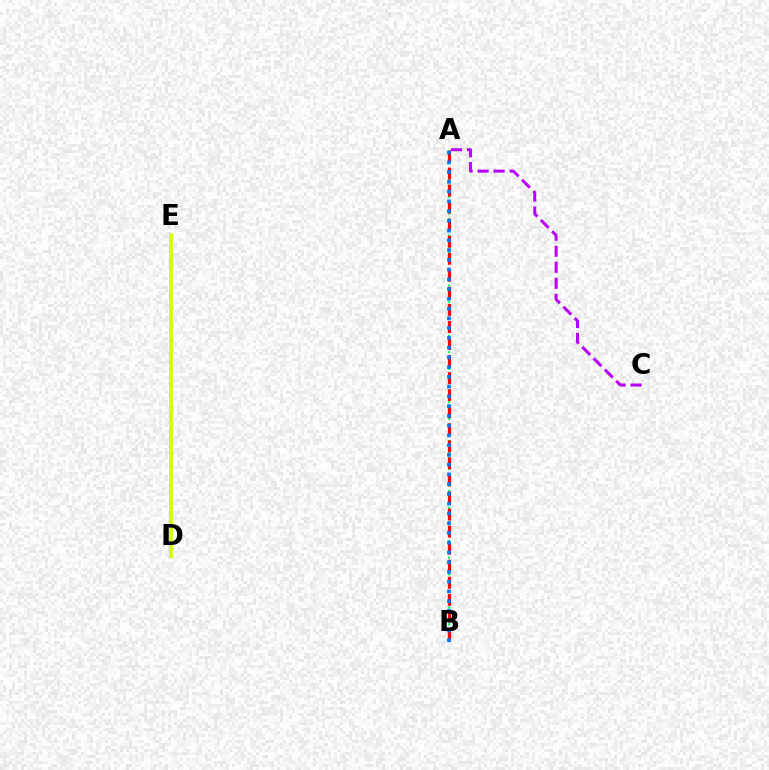{('A', 'B'): [{'color': '#00ff5c', 'line_style': 'dotted', 'thickness': 1.51}, {'color': '#ff0000', 'line_style': 'dashed', 'thickness': 2.32}, {'color': '#0074ff', 'line_style': 'dotted', 'thickness': 2.65}], ('D', 'E'): [{'color': '#d1ff00', 'line_style': 'solid', 'thickness': 2.69}], ('A', 'C'): [{'color': '#b900ff', 'line_style': 'dashed', 'thickness': 2.18}]}